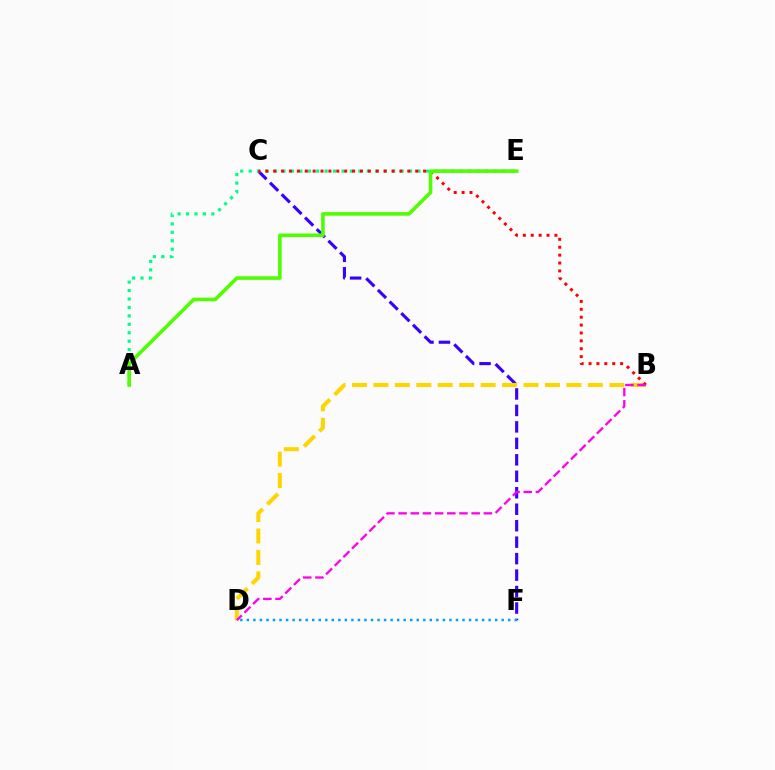{('C', 'F'): [{'color': '#3700ff', 'line_style': 'dashed', 'thickness': 2.24}], ('A', 'E'): [{'color': '#00ff86', 'line_style': 'dotted', 'thickness': 2.29}, {'color': '#4fff00', 'line_style': 'solid', 'thickness': 2.59}], ('B', 'D'): [{'color': '#ffd500', 'line_style': 'dashed', 'thickness': 2.91}, {'color': '#ff00ed', 'line_style': 'dashed', 'thickness': 1.65}], ('B', 'C'): [{'color': '#ff0000', 'line_style': 'dotted', 'thickness': 2.14}], ('D', 'F'): [{'color': '#009eff', 'line_style': 'dotted', 'thickness': 1.78}]}